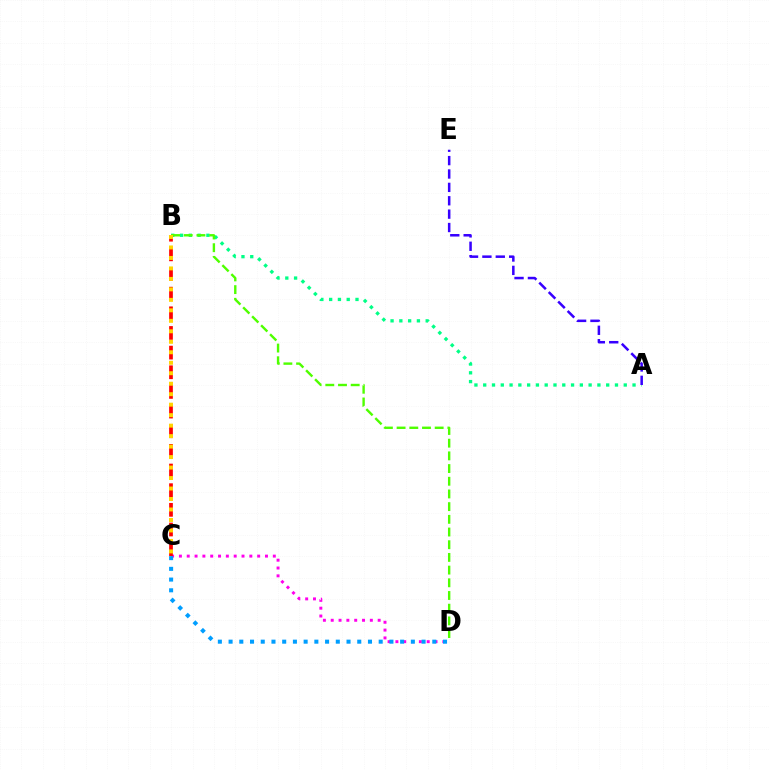{('C', 'D'): [{'color': '#ff00ed', 'line_style': 'dotted', 'thickness': 2.13}, {'color': '#009eff', 'line_style': 'dotted', 'thickness': 2.91}], ('A', 'B'): [{'color': '#00ff86', 'line_style': 'dotted', 'thickness': 2.39}], ('A', 'E'): [{'color': '#3700ff', 'line_style': 'dashed', 'thickness': 1.82}], ('B', 'D'): [{'color': '#4fff00', 'line_style': 'dashed', 'thickness': 1.72}], ('B', 'C'): [{'color': '#ff0000', 'line_style': 'dashed', 'thickness': 2.67}, {'color': '#ffd500', 'line_style': 'dotted', 'thickness': 2.85}]}